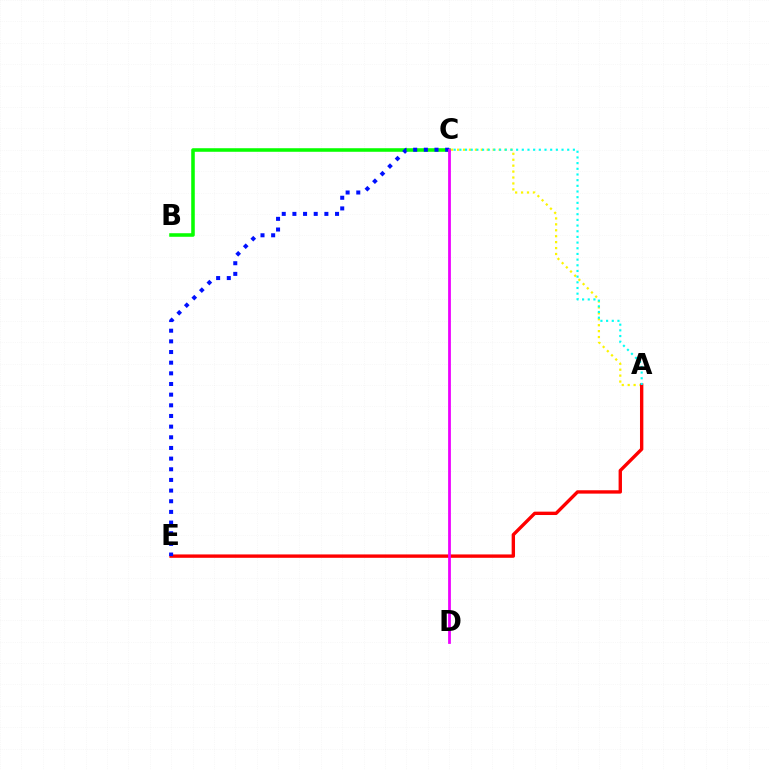{('B', 'C'): [{'color': '#08ff00', 'line_style': 'solid', 'thickness': 2.56}], ('A', 'C'): [{'color': '#fcf500', 'line_style': 'dotted', 'thickness': 1.61}, {'color': '#00fff6', 'line_style': 'dotted', 'thickness': 1.54}], ('A', 'E'): [{'color': '#ff0000', 'line_style': 'solid', 'thickness': 2.43}], ('C', 'E'): [{'color': '#0010ff', 'line_style': 'dotted', 'thickness': 2.9}], ('C', 'D'): [{'color': '#ee00ff', 'line_style': 'solid', 'thickness': 2.0}]}